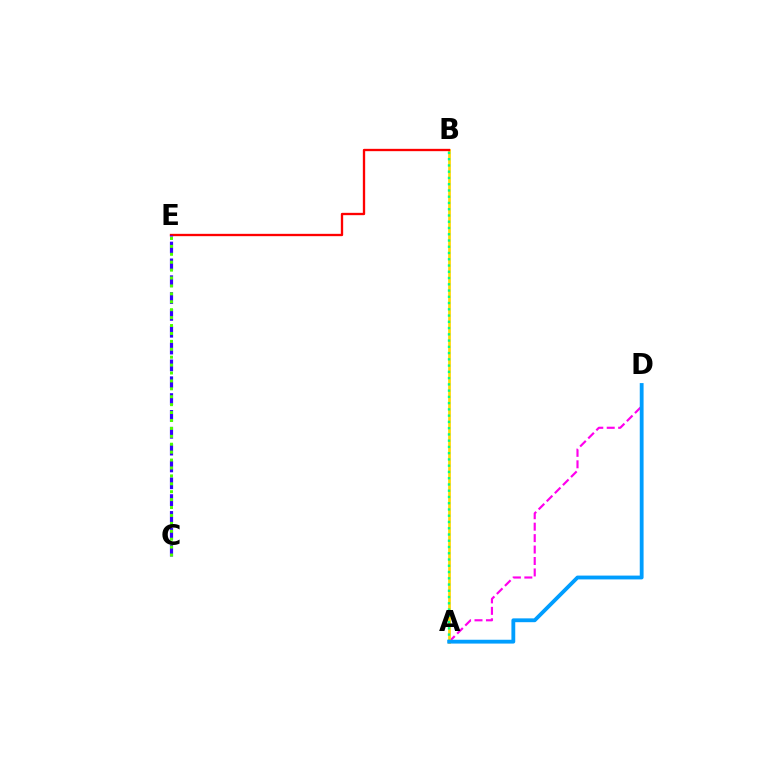{('A', 'D'): [{'color': '#ff00ed', 'line_style': 'dashed', 'thickness': 1.55}, {'color': '#009eff', 'line_style': 'solid', 'thickness': 2.75}], ('A', 'B'): [{'color': '#ffd500', 'line_style': 'solid', 'thickness': 1.94}, {'color': '#00ff86', 'line_style': 'dotted', 'thickness': 1.7}], ('B', 'E'): [{'color': '#ff0000', 'line_style': 'solid', 'thickness': 1.67}], ('C', 'E'): [{'color': '#3700ff', 'line_style': 'dashed', 'thickness': 2.29}, {'color': '#4fff00', 'line_style': 'dotted', 'thickness': 2.15}]}